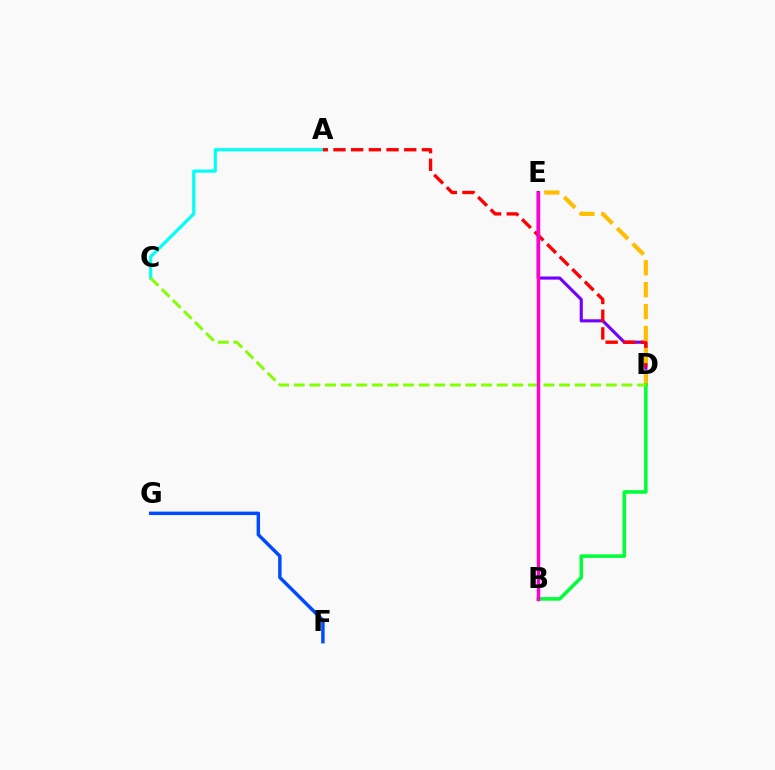{('A', 'C'): [{'color': '#00fff6', 'line_style': 'solid', 'thickness': 2.27}], ('D', 'E'): [{'color': '#7200ff', 'line_style': 'solid', 'thickness': 2.24}, {'color': '#ffbd00', 'line_style': 'dashed', 'thickness': 2.98}], ('A', 'D'): [{'color': '#ff0000', 'line_style': 'dashed', 'thickness': 2.4}], ('F', 'G'): [{'color': '#004bff', 'line_style': 'solid', 'thickness': 2.49}], ('B', 'D'): [{'color': '#00ff39', 'line_style': 'solid', 'thickness': 2.56}], ('C', 'D'): [{'color': '#84ff00', 'line_style': 'dashed', 'thickness': 2.12}], ('B', 'E'): [{'color': '#ff00cf', 'line_style': 'solid', 'thickness': 2.49}]}